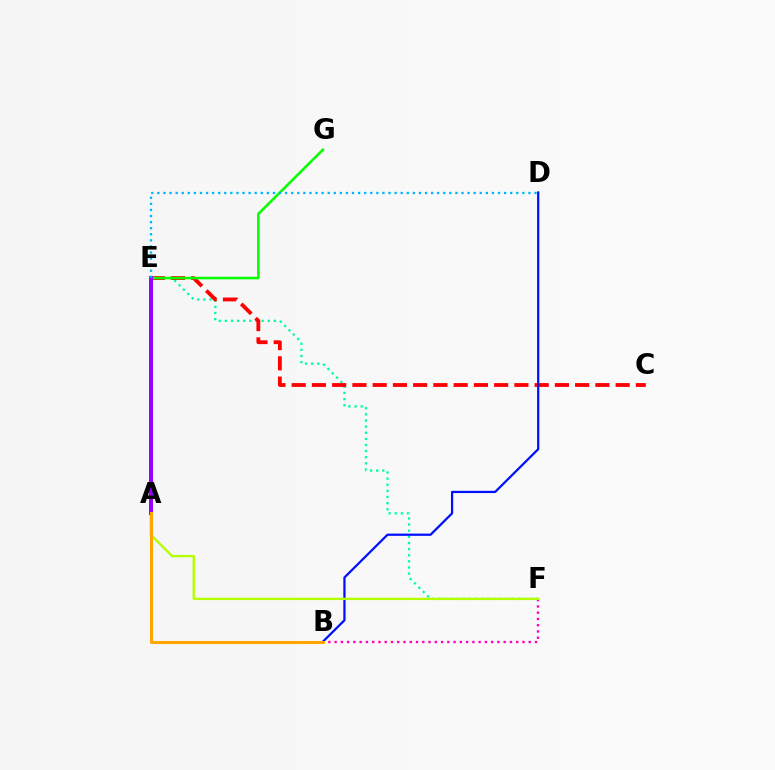{('B', 'F'): [{'color': '#ff00bd', 'line_style': 'dotted', 'thickness': 1.7}], ('E', 'F'): [{'color': '#00ff9d', 'line_style': 'dotted', 'thickness': 1.67}], ('C', 'E'): [{'color': '#ff0000', 'line_style': 'dashed', 'thickness': 2.75}], ('B', 'D'): [{'color': '#0010ff', 'line_style': 'solid', 'thickness': 1.62}], ('A', 'F'): [{'color': '#b3ff00', 'line_style': 'solid', 'thickness': 1.69}], ('E', 'G'): [{'color': '#08ff00', 'line_style': 'solid', 'thickness': 1.84}], ('A', 'E'): [{'color': '#9b00ff', 'line_style': 'solid', 'thickness': 2.86}], ('A', 'B'): [{'color': '#ffa500', 'line_style': 'solid', 'thickness': 2.17}], ('D', 'E'): [{'color': '#00b5ff', 'line_style': 'dotted', 'thickness': 1.65}]}